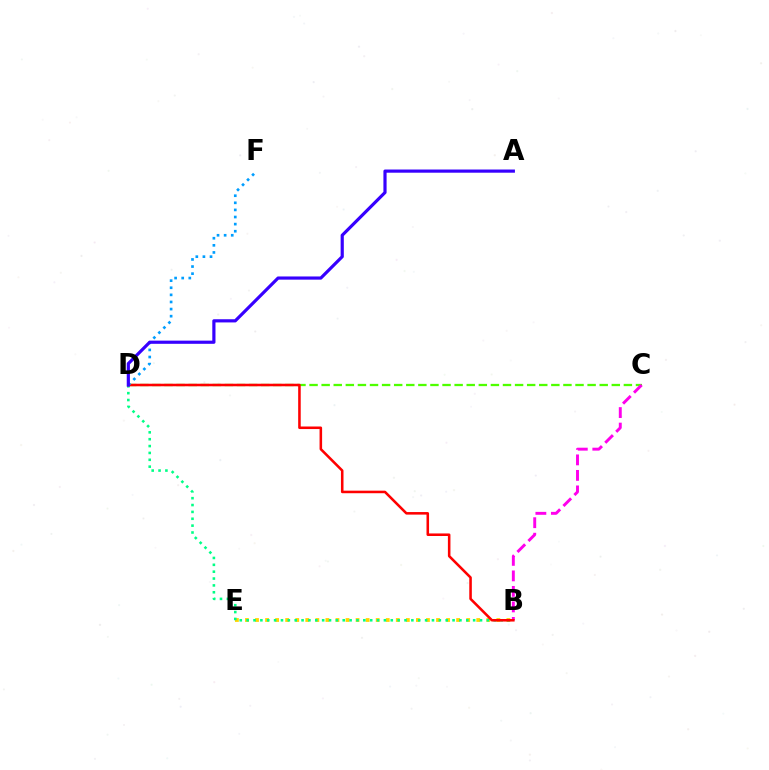{('B', 'E'): [{'color': '#ffd500', 'line_style': 'dotted', 'thickness': 2.73}], ('C', 'D'): [{'color': '#4fff00', 'line_style': 'dashed', 'thickness': 1.64}], ('B', 'D'): [{'color': '#00ff86', 'line_style': 'dotted', 'thickness': 1.86}, {'color': '#ff0000', 'line_style': 'solid', 'thickness': 1.84}], ('B', 'C'): [{'color': '#ff00ed', 'line_style': 'dashed', 'thickness': 2.11}], ('D', 'F'): [{'color': '#009eff', 'line_style': 'dotted', 'thickness': 1.93}], ('A', 'D'): [{'color': '#3700ff', 'line_style': 'solid', 'thickness': 2.29}]}